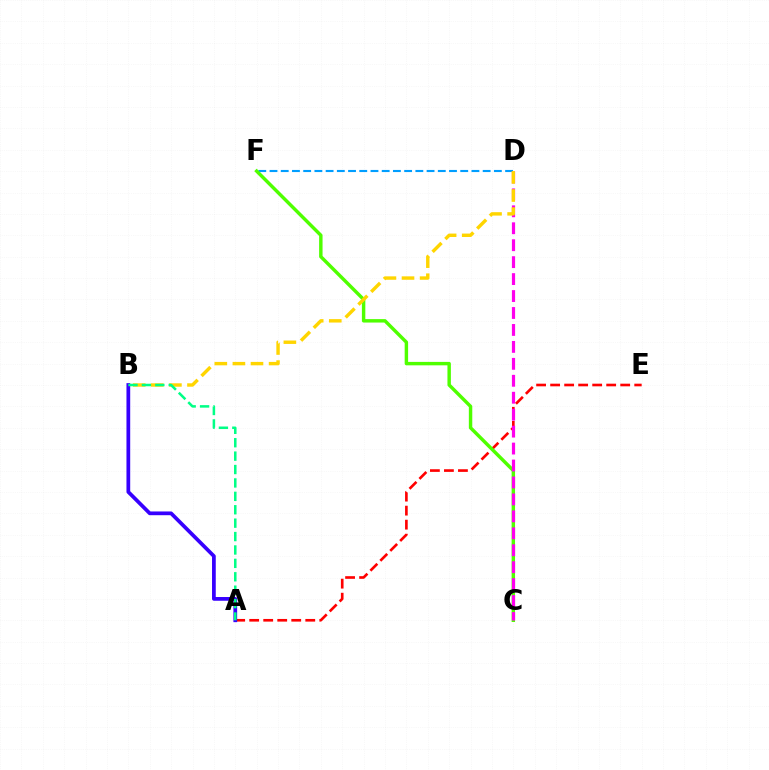{('D', 'F'): [{'color': '#009eff', 'line_style': 'dashed', 'thickness': 1.52}], ('A', 'E'): [{'color': '#ff0000', 'line_style': 'dashed', 'thickness': 1.9}], ('C', 'F'): [{'color': '#4fff00', 'line_style': 'solid', 'thickness': 2.47}], ('C', 'D'): [{'color': '#ff00ed', 'line_style': 'dashed', 'thickness': 2.3}], ('B', 'D'): [{'color': '#ffd500', 'line_style': 'dashed', 'thickness': 2.46}], ('A', 'B'): [{'color': '#3700ff', 'line_style': 'solid', 'thickness': 2.69}, {'color': '#00ff86', 'line_style': 'dashed', 'thickness': 1.82}]}